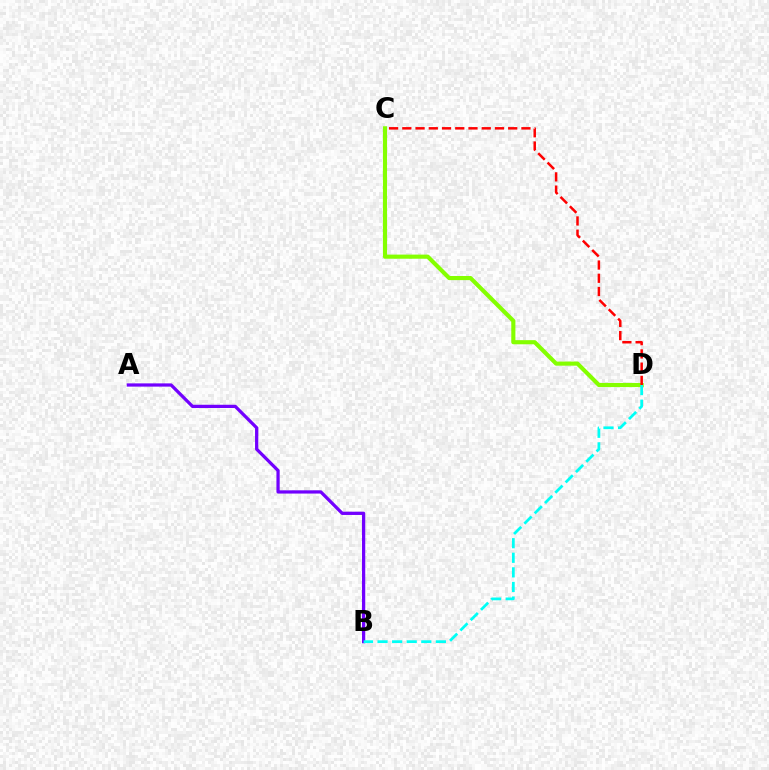{('A', 'B'): [{'color': '#7200ff', 'line_style': 'solid', 'thickness': 2.34}], ('C', 'D'): [{'color': '#84ff00', 'line_style': 'solid', 'thickness': 2.97}, {'color': '#ff0000', 'line_style': 'dashed', 'thickness': 1.8}], ('B', 'D'): [{'color': '#00fff6', 'line_style': 'dashed', 'thickness': 1.98}]}